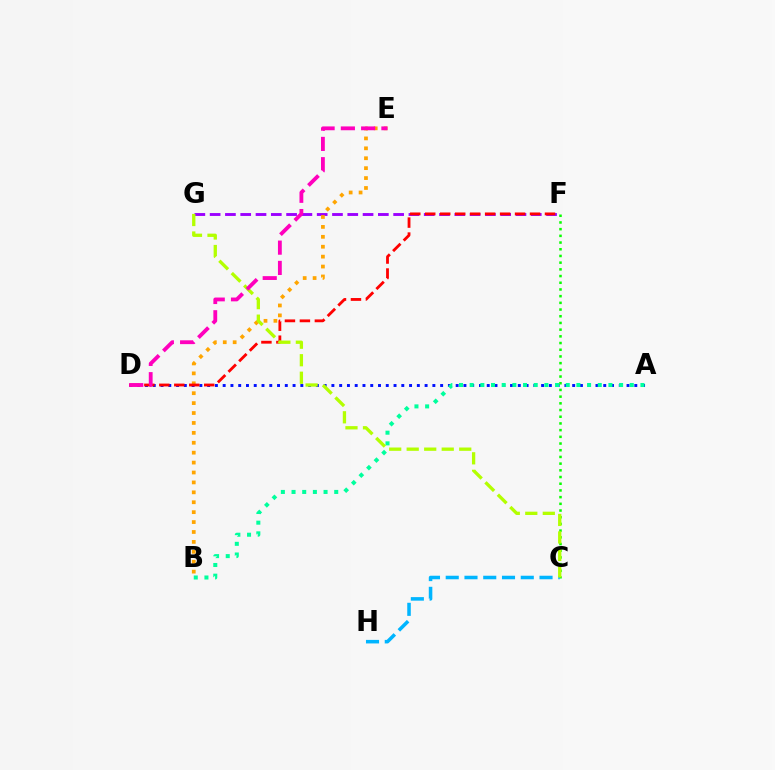{('A', 'D'): [{'color': '#0010ff', 'line_style': 'dotted', 'thickness': 2.11}], ('A', 'B'): [{'color': '#00ff9d', 'line_style': 'dotted', 'thickness': 2.9}], ('C', 'F'): [{'color': '#08ff00', 'line_style': 'dotted', 'thickness': 1.82}], ('F', 'G'): [{'color': '#9b00ff', 'line_style': 'dashed', 'thickness': 2.08}], ('B', 'E'): [{'color': '#ffa500', 'line_style': 'dotted', 'thickness': 2.69}], ('D', 'F'): [{'color': '#ff0000', 'line_style': 'dashed', 'thickness': 2.03}], ('C', 'H'): [{'color': '#00b5ff', 'line_style': 'dashed', 'thickness': 2.55}], ('C', 'G'): [{'color': '#b3ff00', 'line_style': 'dashed', 'thickness': 2.38}], ('D', 'E'): [{'color': '#ff00bd', 'line_style': 'dashed', 'thickness': 2.75}]}